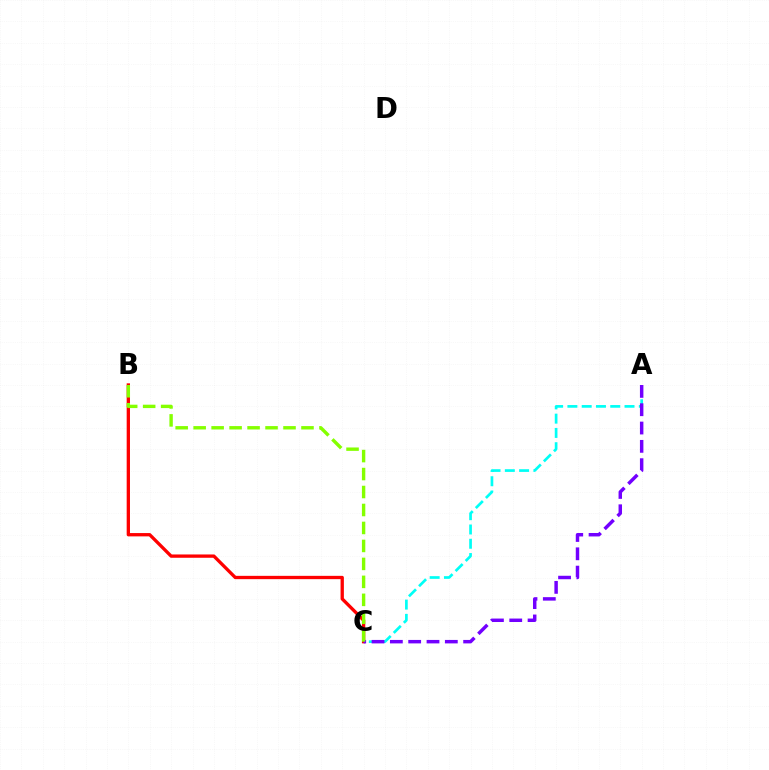{('A', 'C'): [{'color': '#00fff6', 'line_style': 'dashed', 'thickness': 1.94}, {'color': '#7200ff', 'line_style': 'dashed', 'thickness': 2.49}], ('B', 'C'): [{'color': '#ff0000', 'line_style': 'solid', 'thickness': 2.38}, {'color': '#84ff00', 'line_style': 'dashed', 'thickness': 2.44}]}